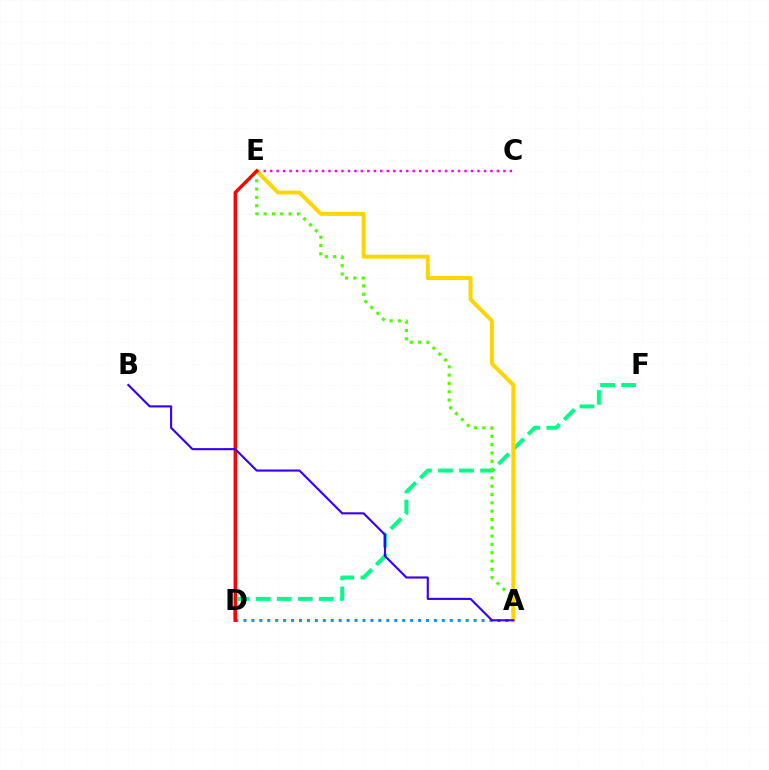{('C', 'E'): [{'color': '#ff00ed', 'line_style': 'dotted', 'thickness': 1.76}], ('D', 'F'): [{'color': '#00ff86', 'line_style': 'dashed', 'thickness': 2.85}], ('A', 'E'): [{'color': '#4fff00', 'line_style': 'dotted', 'thickness': 2.26}, {'color': '#ffd500', 'line_style': 'solid', 'thickness': 2.86}], ('A', 'D'): [{'color': '#009eff', 'line_style': 'dotted', 'thickness': 2.16}], ('D', 'E'): [{'color': '#ff0000', 'line_style': 'solid', 'thickness': 2.46}], ('A', 'B'): [{'color': '#3700ff', 'line_style': 'solid', 'thickness': 1.53}]}